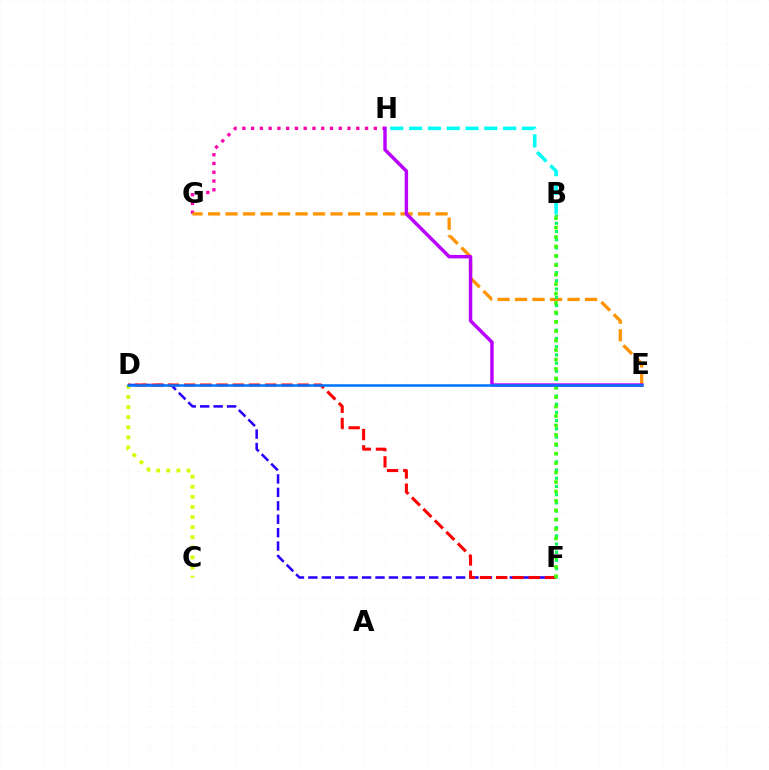{('D', 'F'): [{'color': '#2500ff', 'line_style': 'dashed', 'thickness': 1.82}, {'color': '#ff0000', 'line_style': 'dashed', 'thickness': 2.21}], ('G', 'H'): [{'color': '#ff00ac', 'line_style': 'dotted', 'thickness': 2.38}], ('C', 'D'): [{'color': '#d1ff00', 'line_style': 'dotted', 'thickness': 2.74}], ('E', 'G'): [{'color': '#ff9400', 'line_style': 'dashed', 'thickness': 2.38}], ('E', 'H'): [{'color': '#b900ff', 'line_style': 'solid', 'thickness': 2.48}], ('B', 'F'): [{'color': '#00ff5c', 'line_style': 'dotted', 'thickness': 2.23}, {'color': '#3dff00', 'line_style': 'dotted', 'thickness': 2.56}], ('B', 'H'): [{'color': '#00fff6', 'line_style': 'dashed', 'thickness': 2.56}], ('D', 'E'): [{'color': '#0074ff', 'line_style': 'solid', 'thickness': 1.82}]}